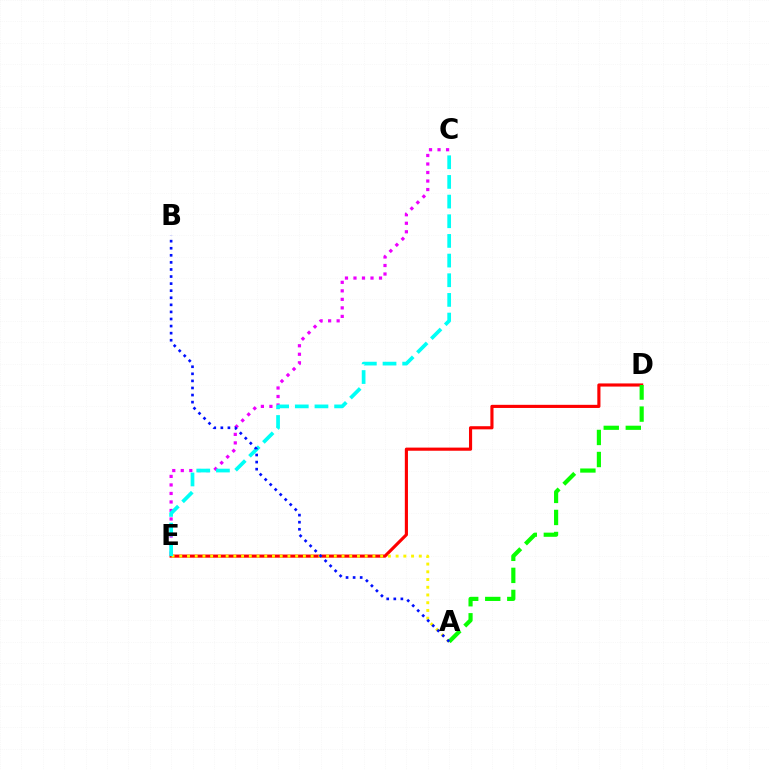{('D', 'E'): [{'color': '#ff0000', 'line_style': 'solid', 'thickness': 2.26}], ('C', 'E'): [{'color': '#ee00ff', 'line_style': 'dotted', 'thickness': 2.31}, {'color': '#00fff6', 'line_style': 'dashed', 'thickness': 2.67}], ('A', 'E'): [{'color': '#fcf500', 'line_style': 'dotted', 'thickness': 2.1}], ('A', 'D'): [{'color': '#08ff00', 'line_style': 'dashed', 'thickness': 2.99}], ('A', 'B'): [{'color': '#0010ff', 'line_style': 'dotted', 'thickness': 1.92}]}